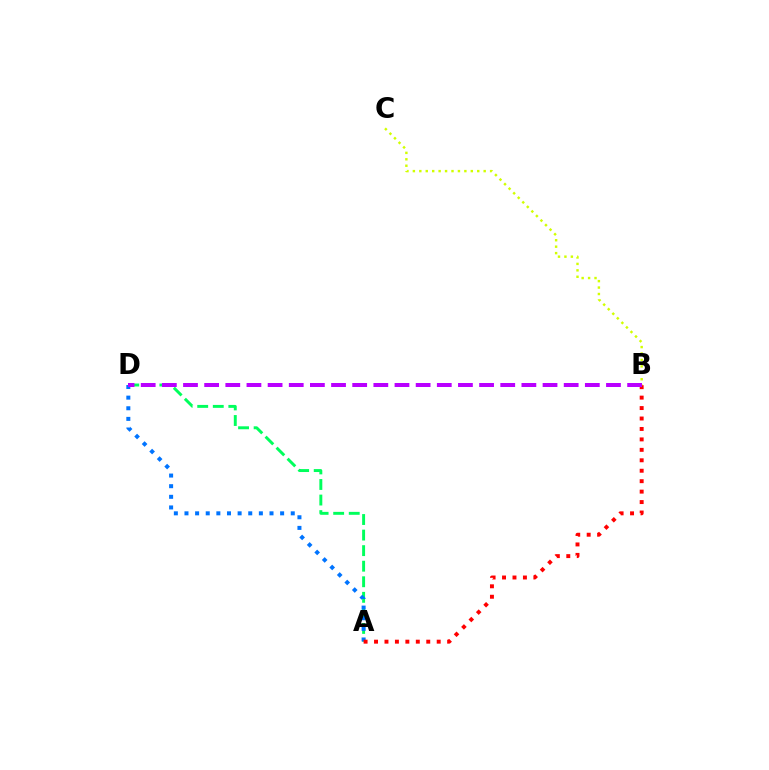{('B', 'C'): [{'color': '#d1ff00', 'line_style': 'dotted', 'thickness': 1.75}], ('A', 'D'): [{'color': '#00ff5c', 'line_style': 'dashed', 'thickness': 2.11}, {'color': '#0074ff', 'line_style': 'dotted', 'thickness': 2.89}], ('A', 'B'): [{'color': '#ff0000', 'line_style': 'dotted', 'thickness': 2.84}], ('B', 'D'): [{'color': '#b900ff', 'line_style': 'dashed', 'thickness': 2.87}]}